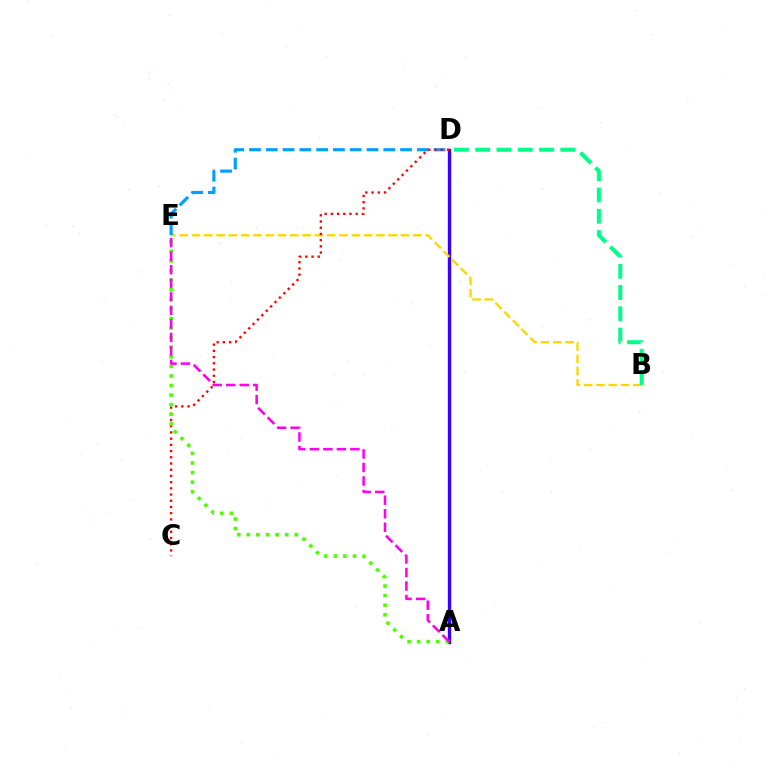{('A', 'D'): [{'color': '#3700ff', 'line_style': 'solid', 'thickness': 2.42}], ('B', 'E'): [{'color': '#ffd500', 'line_style': 'dashed', 'thickness': 1.67}], ('D', 'E'): [{'color': '#009eff', 'line_style': 'dashed', 'thickness': 2.28}], ('C', 'D'): [{'color': '#ff0000', 'line_style': 'dotted', 'thickness': 1.69}], ('B', 'D'): [{'color': '#00ff86', 'line_style': 'dashed', 'thickness': 2.89}], ('A', 'E'): [{'color': '#4fff00', 'line_style': 'dotted', 'thickness': 2.6}, {'color': '#ff00ed', 'line_style': 'dashed', 'thickness': 1.84}]}